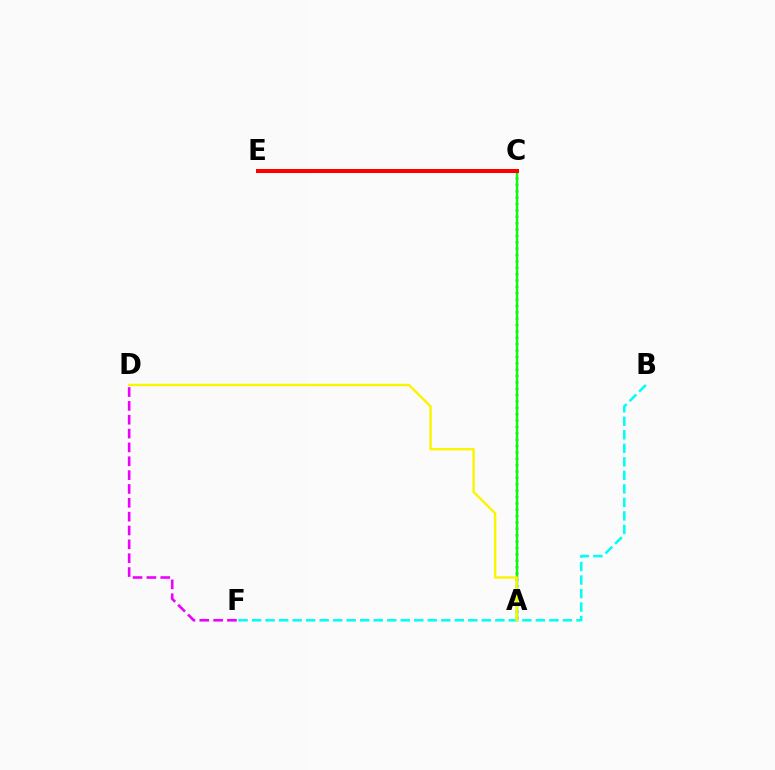{('A', 'C'): [{'color': '#0010ff', 'line_style': 'dotted', 'thickness': 1.73}, {'color': '#08ff00', 'line_style': 'solid', 'thickness': 1.77}], ('C', 'E'): [{'color': '#ff0000', 'line_style': 'solid', 'thickness': 2.88}], ('B', 'F'): [{'color': '#00fff6', 'line_style': 'dashed', 'thickness': 1.84}], ('D', 'F'): [{'color': '#ee00ff', 'line_style': 'dashed', 'thickness': 1.88}], ('A', 'D'): [{'color': '#fcf500', 'line_style': 'solid', 'thickness': 1.74}]}